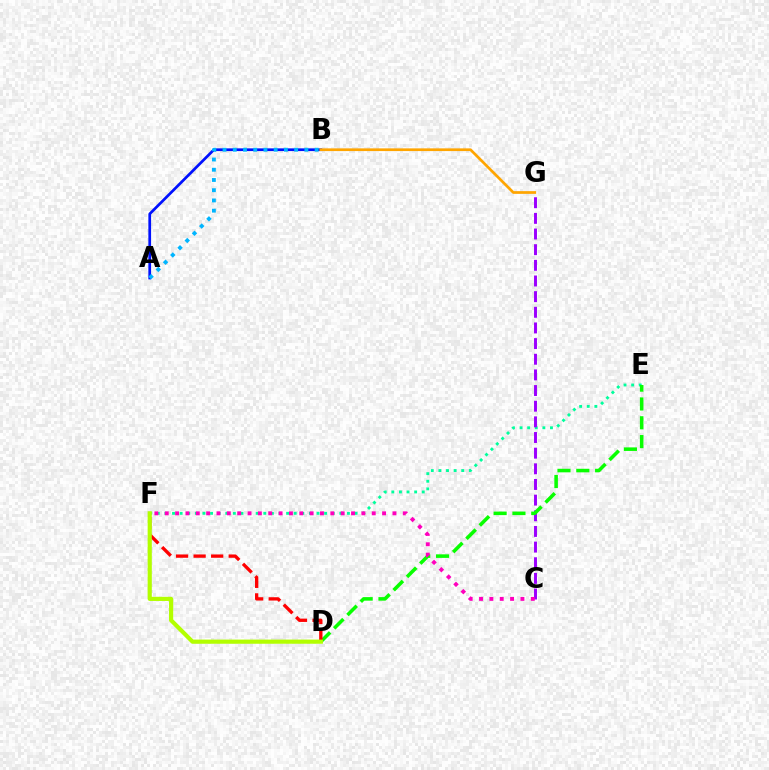{('E', 'F'): [{'color': '#00ff9d', 'line_style': 'dotted', 'thickness': 2.07}], ('C', 'G'): [{'color': '#9b00ff', 'line_style': 'dashed', 'thickness': 2.13}], ('D', 'E'): [{'color': '#08ff00', 'line_style': 'dashed', 'thickness': 2.56}], ('D', 'F'): [{'color': '#ff0000', 'line_style': 'dashed', 'thickness': 2.39}, {'color': '#b3ff00', 'line_style': 'solid', 'thickness': 3.0}], ('A', 'B'): [{'color': '#0010ff', 'line_style': 'solid', 'thickness': 1.96}, {'color': '#00b5ff', 'line_style': 'dotted', 'thickness': 2.78}], ('B', 'G'): [{'color': '#ffa500', 'line_style': 'solid', 'thickness': 1.95}], ('C', 'F'): [{'color': '#ff00bd', 'line_style': 'dotted', 'thickness': 2.81}]}